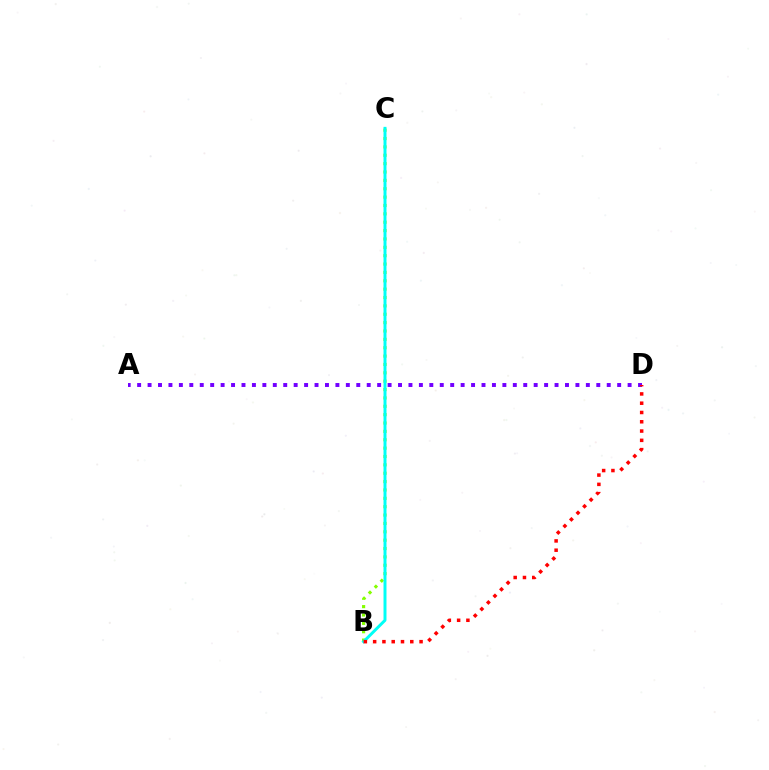{('B', 'C'): [{'color': '#84ff00', 'line_style': 'dotted', 'thickness': 2.27}, {'color': '#00fff6', 'line_style': 'solid', 'thickness': 2.14}], ('A', 'D'): [{'color': '#7200ff', 'line_style': 'dotted', 'thickness': 2.84}], ('B', 'D'): [{'color': '#ff0000', 'line_style': 'dotted', 'thickness': 2.52}]}